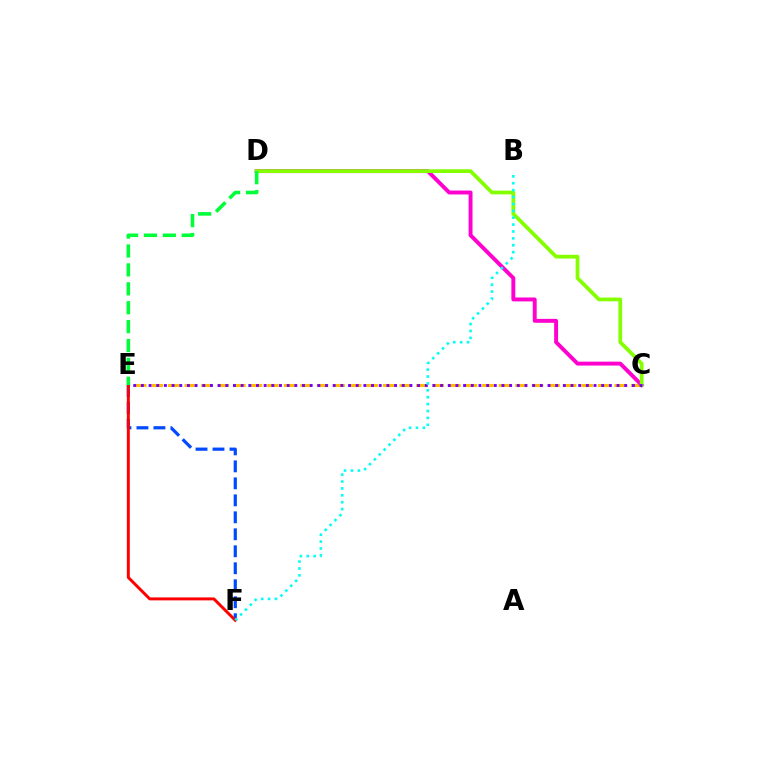{('C', 'E'): [{'color': '#ffbd00', 'line_style': 'dashed', 'thickness': 2.25}, {'color': '#7200ff', 'line_style': 'dotted', 'thickness': 2.08}], ('C', 'D'): [{'color': '#ff00cf', 'line_style': 'solid', 'thickness': 2.82}, {'color': '#84ff00', 'line_style': 'solid', 'thickness': 2.7}], ('E', 'F'): [{'color': '#004bff', 'line_style': 'dashed', 'thickness': 2.31}, {'color': '#ff0000', 'line_style': 'solid', 'thickness': 2.13}], ('B', 'F'): [{'color': '#00fff6', 'line_style': 'dotted', 'thickness': 1.87}], ('D', 'E'): [{'color': '#00ff39', 'line_style': 'dashed', 'thickness': 2.57}]}